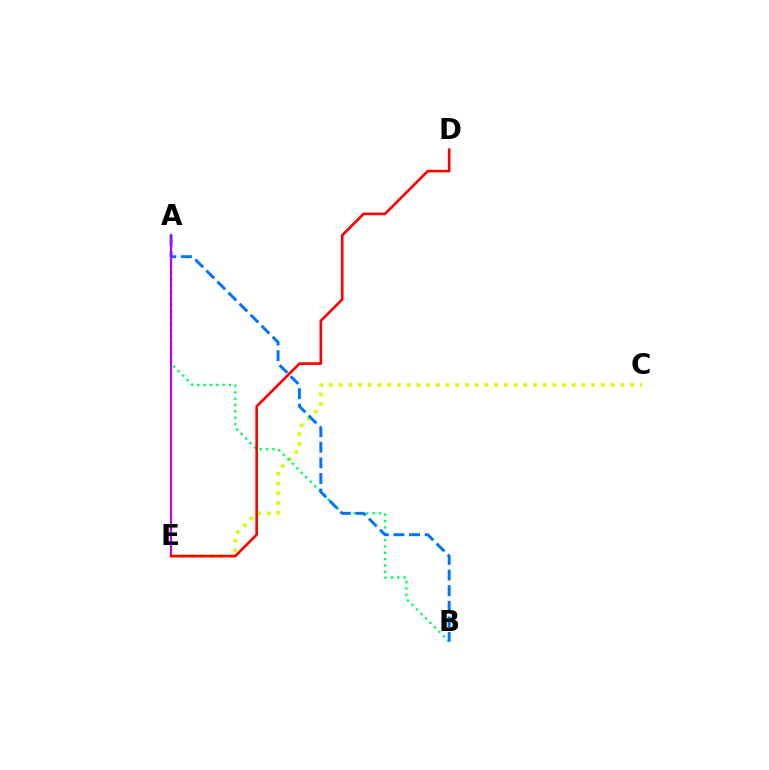{('C', 'E'): [{'color': '#d1ff00', 'line_style': 'dotted', 'thickness': 2.64}], ('A', 'B'): [{'color': '#00ff5c', 'line_style': 'dotted', 'thickness': 1.72}, {'color': '#0074ff', 'line_style': 'dashed', 'thickness': 2.12}], ('A', 'E'): [{'color': '#b900ff', 'line_style': 'solid', 'thickness': 1.55}], ('D', 'E'): [{'color': '#ff0000', 'line_style': 'solid', 'thickness': 1.9}]}